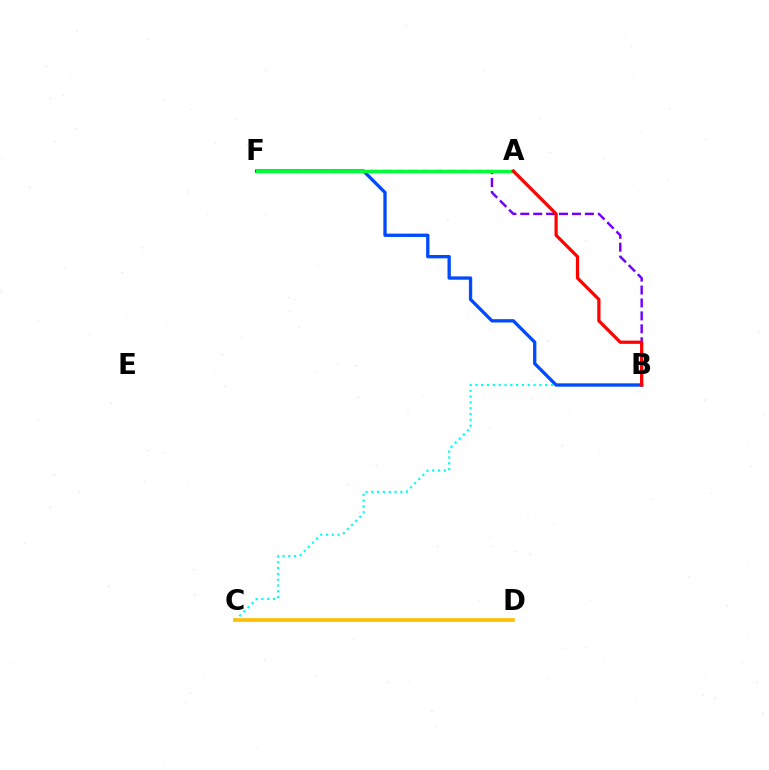{('A', 'F'): [{'color': '#ff00cf', 'line_style': 'solid', 'thickness': 2.01}, {'color': '#84ff00', 'line_style': 'solid', 'thickness': 2.41}, {'color': '#00ff39', 'line_style': 'solid', 'thickness': 2.33}], ('B', 'C'): [{'color': '#00fff6', 'line_style': 'dotted', 'thickness': 1.58}], ('B', 'F'): [{'color': '#7200ff', 'line_style': 'dashed', 'thickness': 1.76}, {'color': '#004bff', 'line_style': 'solid', 'thickness': 2.38}], ('C', 'D'): [{'color': '#ffbd00', 'line_style': 'solid', 'thickness': 2.63}], ('A', 'B'): [{'color': '#ff0000', 'line_style': 'solid', 'thickness': 2.33}]}